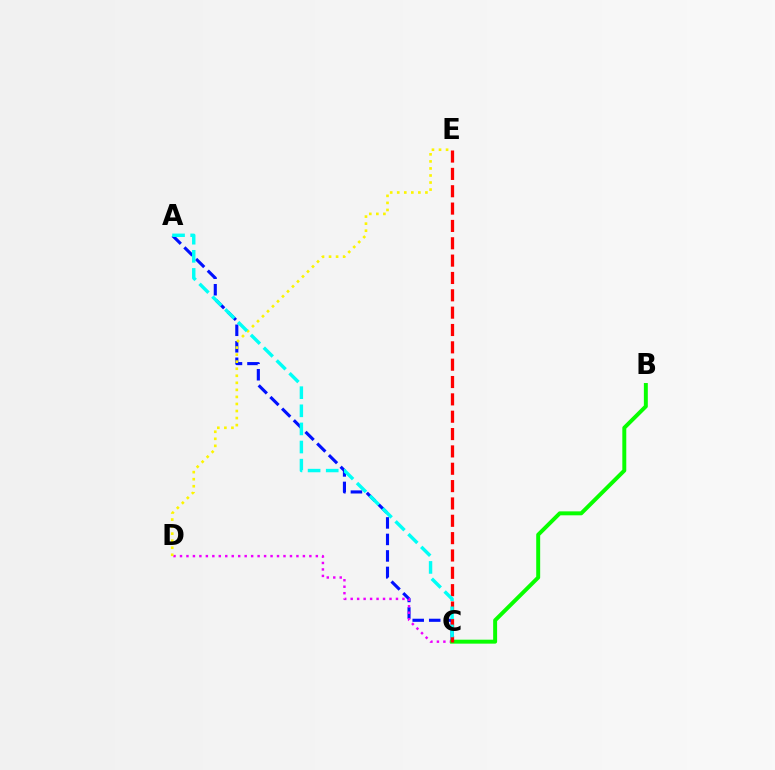{('A', 'C'): [{'color': '#0010ff', 'line_style': 'dashed', 'thickness': 2.24}, {'color': '#00fff6', 'line_style': 'dashed', 'thickness': 2.46}], ('C', 'D'): [{'color': '#ee00ff', 'line_style': 'dotted', 'thickness': 1.76}], ('D', 'E'): [{'color': '#fcf500', 'line_style': 'dotted', 'thickness': 1.91}], ('B', 'C'): [{'color': '#08ff00', 'line_style': 'solid', 'thickness': 2.84}], ('C', 'E'): [{'color': '#ff0000', 'line_style': 'dashed', 'thickness': 2.36}]}